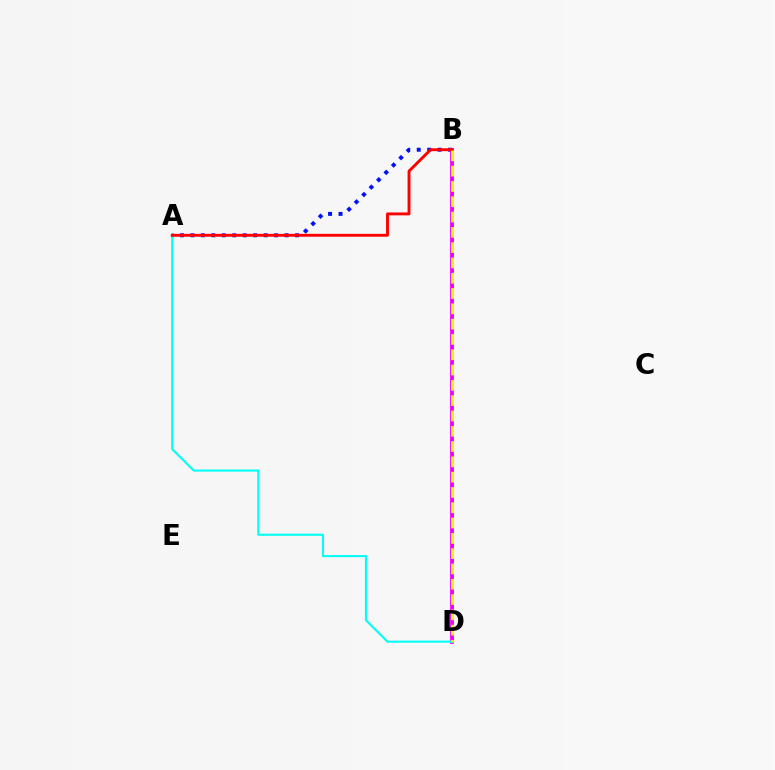{('A', 'B'): [{'color': '#0010ff', 'line_style': 'dotted', 'thickness': 2.84}, {'color': '#ff0000', 'line_style': 'solid', 'thickness': 2.09}], ('B', 'D'): [{'color': '#08ff00', 'line_style': 'dashed', 'thickness': 2.01}, {'color': '#ee00ff', 'line_style': 'solid', 'thickness': 2.74}, {'color': '#fcf500', 'line_style': 'dashed', 'thickness': 2.08}], ('A', 'D'): [{'color': '#00fff6', 'line_style': 'solid', 'thickness': 1.51}]}